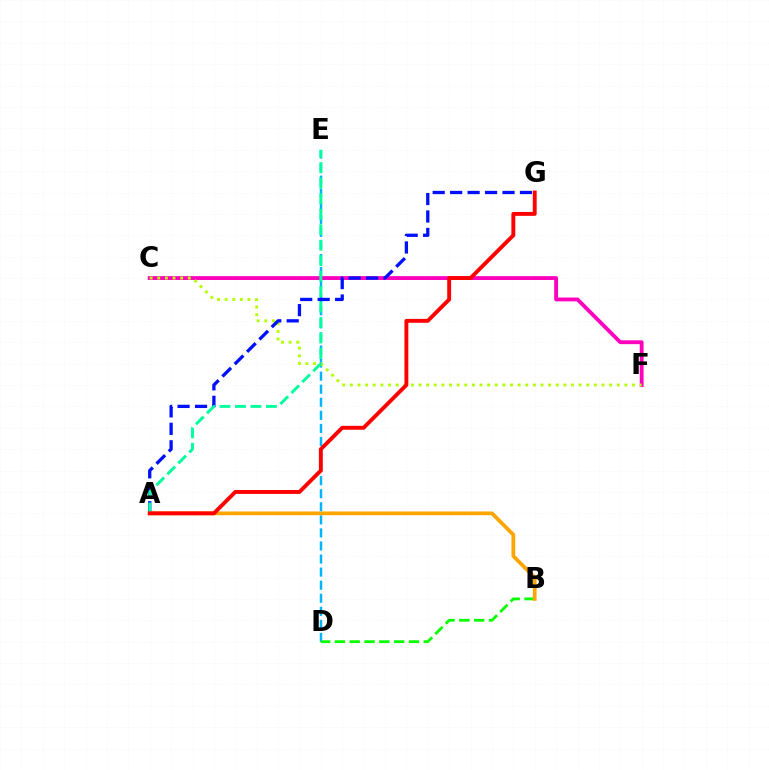{('D', 'E'): [{'color': '#00b5ff', 'line_style': 'dashed', 'thickness': 1.77}], ('C', 'F'): [{'color': '#ff00bd', 'line_style': 'solid', 'thickness': 2.77}, {'color': '#b3ff00', 'line_style': 'dotted', 'thickness': 2.07}], ('A', 'B'): [{'color': '#9b00ff', 'line_style': 'dotted', 'thickness': 1.82}, {'color': '#ffa500', 'line_style': 'solid', 'thickness': 2.69}], ('B', 'D'): [{'color': '#08ff00', 'line_style': 'dashed', 'thickness': 2.01}], ('A', 'G'): [{'color': '#0010ff', 'line_style': 'dashed', 'thickness': 2.37}, {'color': '#ff0000', 'line_style': 'solid', 'thickness': 2.8}], ('A', 'E'): [{'color': '#00ff9d', 'line_style': 'dashed', 'thickness': 2.1}]}